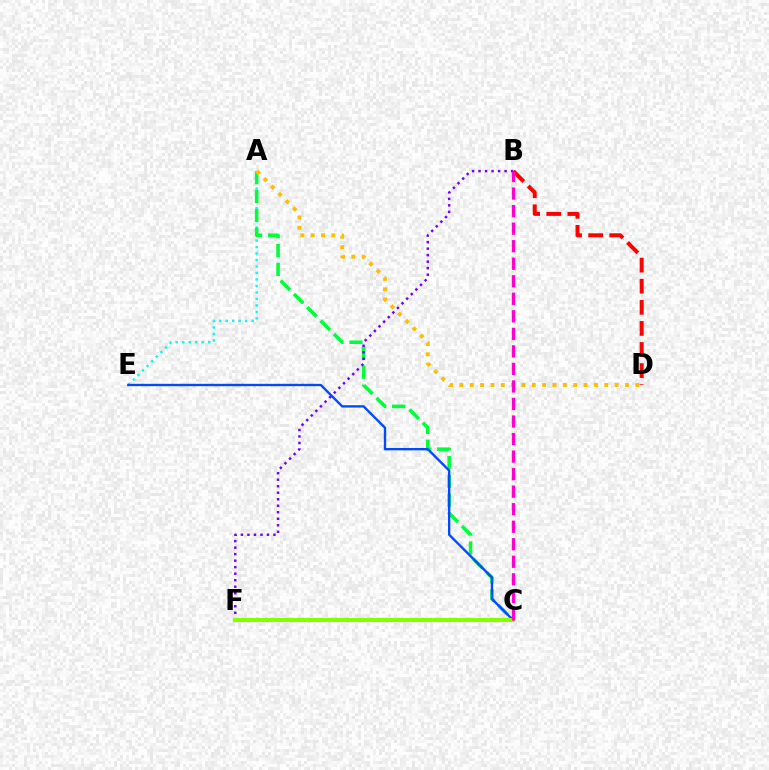{('A', 'E'): [{'color': '#00fff6', 'line_style': 'dotted', 'thickness': 1.76}], ('A', 'C'): [{'color': '#00ff39', 'line_style': 'dashed', 'thickness': 2.56}], ('A', 'D'): [{'color': '#ffbd00', 'line_style': 'dotted', 'thickness': 2.81}], ('B', 'F'): [{'color': '#7200ff', 'line_style': 'dotted', 'thickness': 1.77}], ('C', 'E'): [{'color': '#004bff', 'line_style': 'solid', 'thickness': 1.7}], ('C', 'F'): [{'color': '#84ff00', 'line_style': 'solid', 'thickness': 2.96}], ('B', 'D'): [{'color': '#ff0000', 'line_style': 'dashed', 'thickness': 2.87}], ('B', 'C'): [{'color': '#ff00cf', 'line_style': 'dashed', 'thickness': 2.38}]}